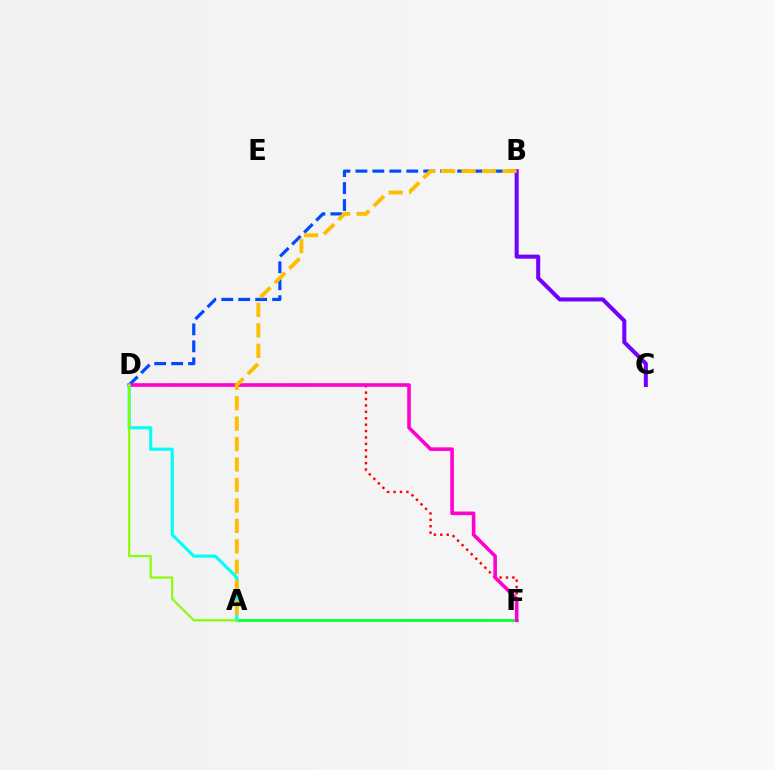{('B', 'D'): [{'color': '#004bff', 'line_style': 'dashed', 'thickness': 2.3}], ('D', 'F'): [{'color': '#ff0000', 'line_style': 'dotted', 'thickness': 1.74}, {'color': '#ff00cf', 'line_style': 'solid', 'thickness': 2.58}], ('A', 'F'): [{'color': '#00ff39', 'line_style': 'solid', 'thickness': 1.97}], ('A', 'D'): [{'color': '#00fff6', 'line_style': 'solid', 'thickness': 2.25}, {'color': '#84ff00', 'line_style': 'solid', 'thickness': 1.52}], ('B', 'C'): [{'color': '#7200ff', 'line_style': 'solid', 'thickness': 2.91}], ('A', 'B'): [{'color': '#ffbd00', 'line_style': 'dashed', 'thickness': 2.78}]}